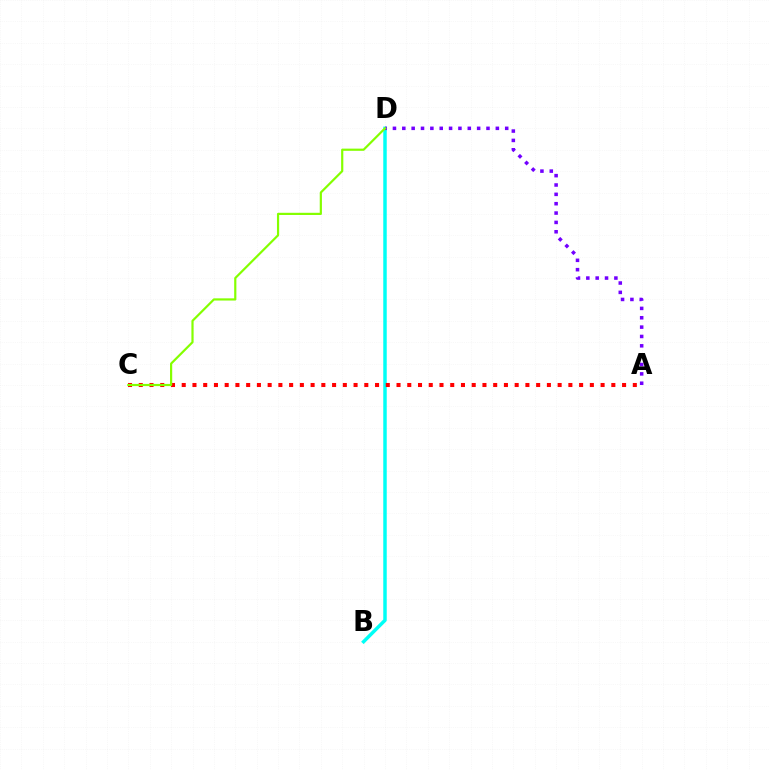{('B', 'D'): [{'color': '#00fff6', 'line_style': 'solid', 'thickness': 2.5}], ('A', 'D'): [{'color': '#7200ff', 'line_style': 'dotted', 'thickness': 2.54}], ('A', 'C'): [{'color': '#ff0000', 'line_style': 'dotted', 'thickness': 2.92}], ('C', 'D'): [{'color': '#84ff00', 'line_style': 'solid', 'thickness': 1.58}]}